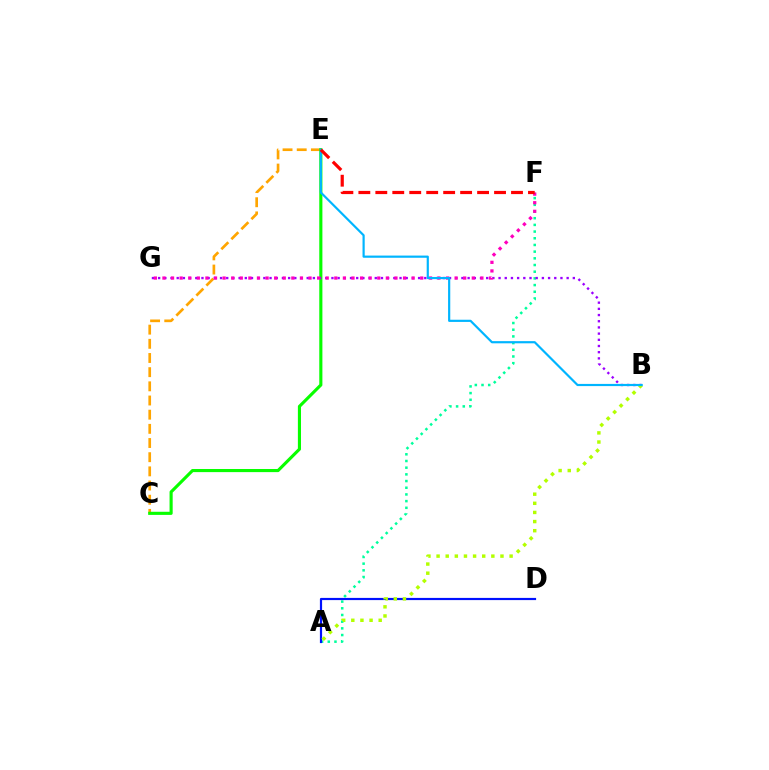{('C', 'E'): [{'color': '#ffa500', 'line_style': 'dashed', 'thickness': 1.93}, {'color': '#08ff00', 'line_style': 'solid', 'thickness': 2.25}], ('A', 'F'): [{'color': '#00ff9d', 'line_style': 'dotted', 'thickness': 1.82}], ('A', 'D'): [{'color': '#0010ff', 'line_style': 'solid', 'thickness': 1.58}], ('B', 'G'): [{'color': '#9b00ff', 'line_style': 'dotted', 'thickness': 1.68}], ('F', 'G'): [{'color': '#ff00bd', 'line_style': 'dotted', 'thickness': 2.33}], ('A', 'B'): [{'color': '#b3ff00', 'line_style': 'dotted', 'thickness': 2.48}], ('B', 'E'): [{'color': '#00b5ff', 'line_style': 'solid', 'thickness': 1.57}], ('E', 'F'): [{'color': '#ff0000', 'line_style': 'dashed', 'thickness': 2.3}]}